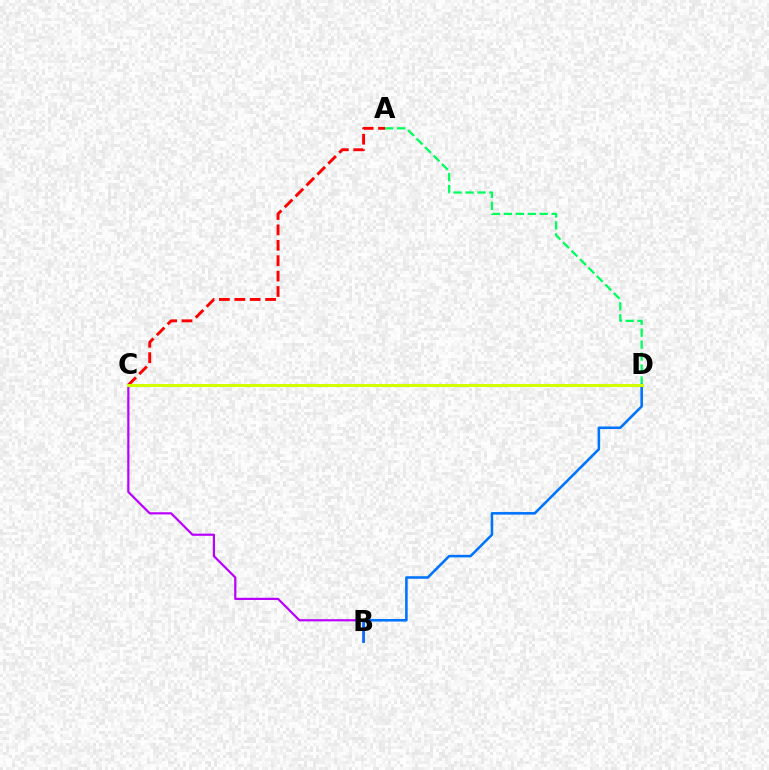{('A', 'C'): [{'color': '#ff0000', 'line_style': 'dashed', 'thickness': 2.09}], ('B', 'C'): [{'color': '#b900ff', 'line_style': 'solid', 'thickness': 1.58}], ('A', 'D'): [{'color': '#00ff5c', 'line_style': 'dashed', 'thickness': 1.62}], ('B', 'D'): [{'color': '#0074ff', 'line_style': 'solid', 'thickness': 1.85}], ('C', 'D'): [{'color': '#d1ff00', 'line_style': 'solid', 'thickness': 2.17}]}